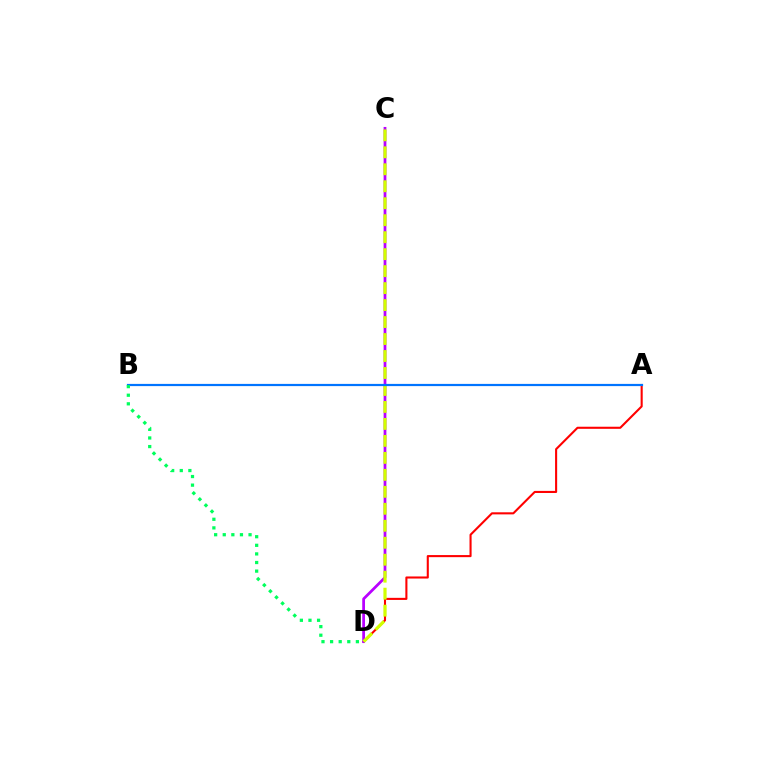{('A', 'D'): [{'color': '#ff0000', 'line_style': 'solid', 'thickness': 1.5}], ('C', 'D'): [{'color': '#b900ff', 'line_style': 'solid', 'thickness': 1.98}, {'color': '#d1ff00', 'line_style': 'dashed', 'thickness': 2.31}], ('A', 'B'): [{'color': '#0074ff', 'line_style': 'solid', 'thickness': 1.59}], ('B', 'D'): [{'color': '#00ff5c', 'line_style': 'dotted', 'thickness': 2.34}]}